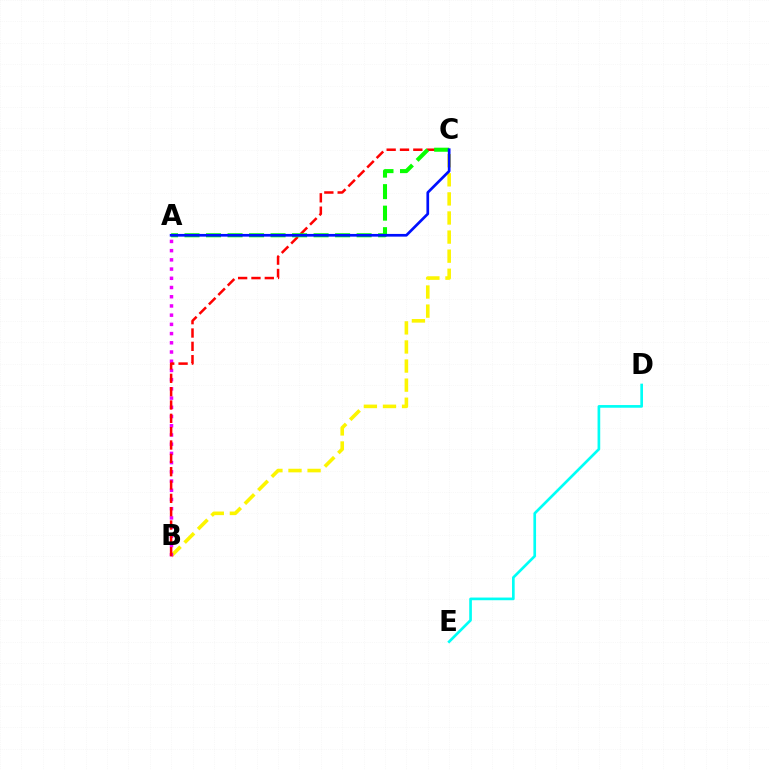{('B', 'C'): [{'color': '#fcf500', 'line_style': 'dashed', 'thickness': 2.59}, {'color': '#ff0000', 'line_style': 'dashed', 'thickness': 1.81}], ('A', 'B'): [{'color': '#ee00ff', 'line_style': 'dotted', 'thickness': 2.5}], ('A', 'C'): [{'color': '#08ff00', 'line_style': 'dashed', 'thickness': 2.92}, {'color': '#0010ff', 'line_style': 'solid', 'thickness': 1.94}], ('D', 'E'): [{'color': '#00fff6', 'line_style': 'solid', 'thickness': 1.92}]}